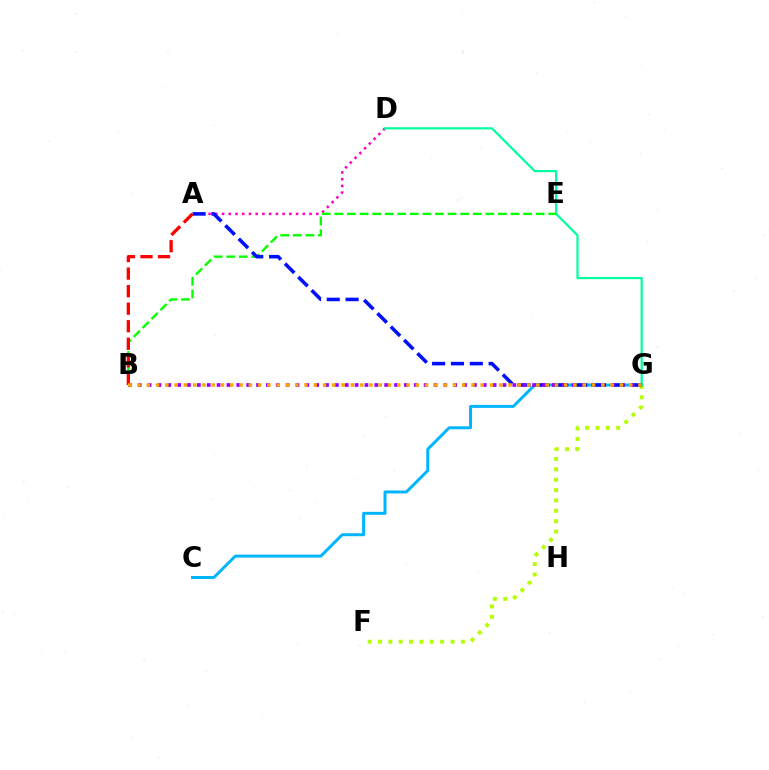{('C', 'G'): [{'color': '#00b5ff', 'line_style': 'solid', 'thickness': 2.14}], ('F', 'G'): [{'color': '#b3ff00', 'line_style': 'dotted', 'thickness': 2.82}], ('A', 'D'): [{'color': '#ff00bd', 'line_style': 'dotted', 'thickness': 1.83}], ('D', 'G'): [{'color': '#00ff9d', 'line_style': 'solid', 'thickness': 1.59}], ('B', 'E'): [{'color': '#08ff00', 'line_style': 'dashed', 'thickness': 1.71}], ('A', 'G'): [{'color': '#0010ff', 'line_style': 'dashed', 'thickness': 2.56}], ('B', 'G'): [{'color': '#9b00ff', 'line_style': 'dotted', 'thickness': 2.68}, {'color': '#ffa500', 'line_style': 'dotted', 'thickness': 2.52}], ('A', 'B'): [{'color': '#ff0000', 'line_style': 'dashed', 'thickness': 2.38}]}